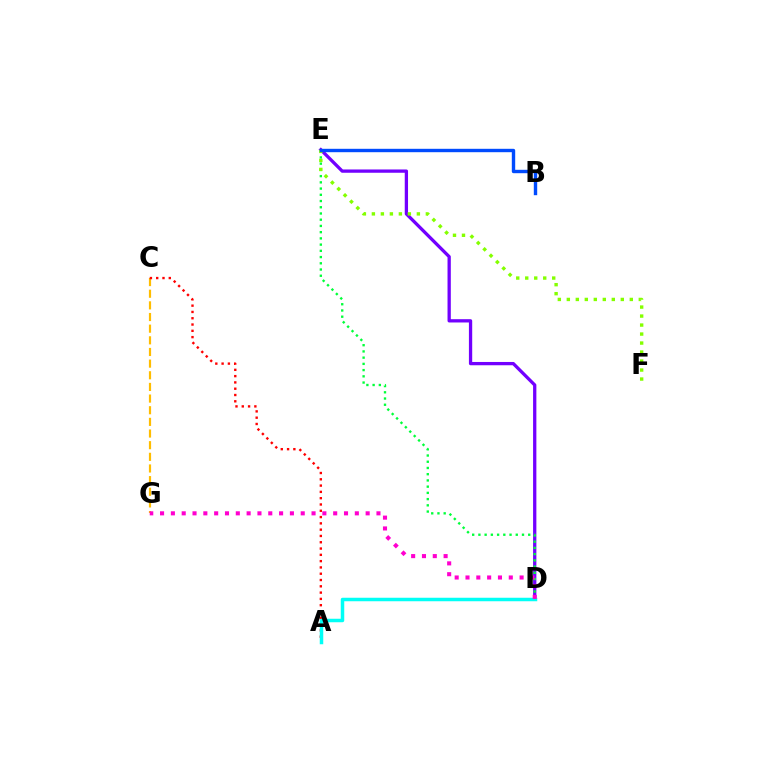{('D', 'E'): [{'color': '#7200ff', 'line_style': 'solid', 'thickness': 2.37}, {'color': '#00ff39', 'line_style': 'dotted', 'thickness': 1.69}], ('C', 'G'): [{'color': '#ffbd00', 'line_style': 'dashed', 'thickness': 1.58}], ('A', 'C'): [{'color': '#ff0000', 'line_style': 'dotted', 'thickness': 1.71}], ('A', 'D'): [{'color': '#00fff6', 'line_style': 'solid', 'thickness': 2.51}], ('D', 'G'): [{'color': '#ff00cf', 'line_style': 'dotted', 'thickness': 2.94}], ('E', 'F'): [{'color': '#84ff00', 'line_style': 'dotted', 'thickness': 2.44}], ('B', 'E'): [{'color': '#004bff', 'line_style': 'solid', 'thickness': 2.44}]}